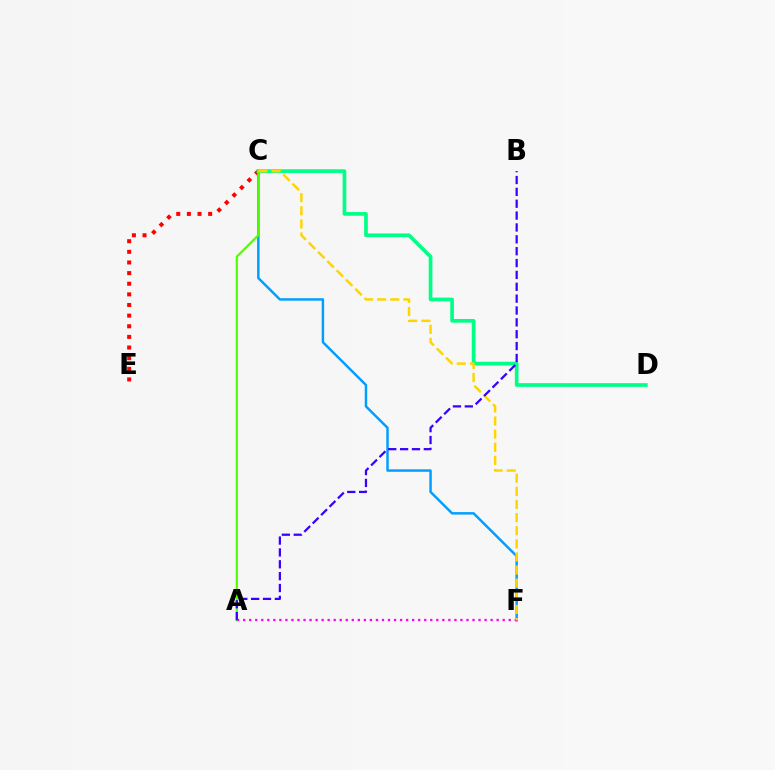{('C', 'E'): [{'color': '#ff0000', 'line_style': 'dotted', 'thickness': 2.89}], ('C', 'F'): [{'color': '#009eff', 'line_style': 'solid', 'thickness': 1.78}, {'color': '#ffd500', 'line_style': 'dashed', 'thickness': 1.78}], ('C', 'D'): [{'color': '#00ff86', 'line_style': 'solid', 'thickness': 2.65}], ('A', 'F'): [{'color': '#ff00ed', 'line_style': 'dotted', 'thickness': 1.64}], ('A', 'C'): [{'color': '#4fff00', 'line_style': 'solid', 'thickness': 1.57}], ('A', 'B'): [{'color': '#3700ff', 'line_style': 'dashed', 'thickness': 1.61}]}